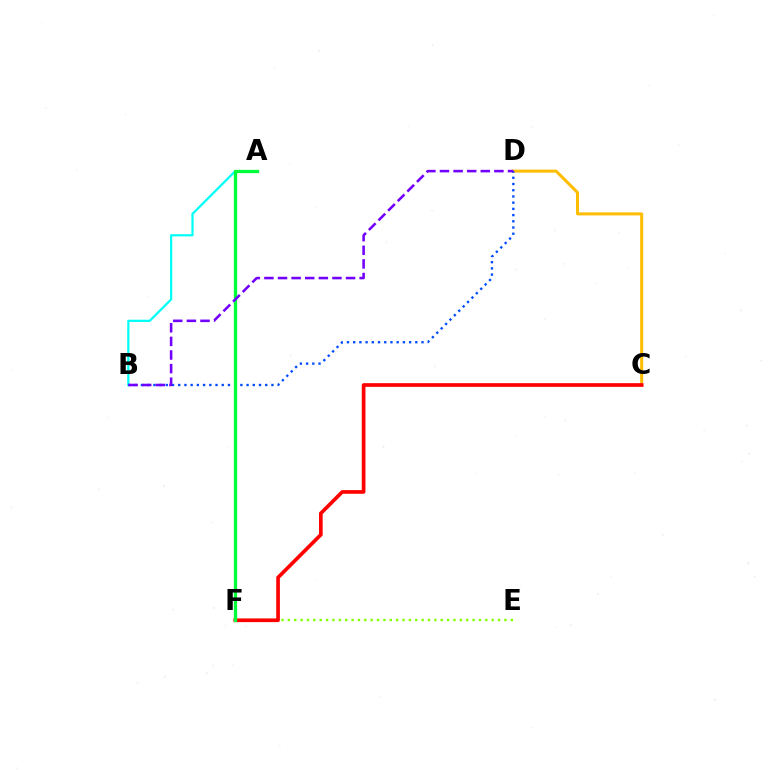{('C', 'D'): [{'color': '#ffbd00', 'line_style': 'solid', 'thickness': 2.16}], ('A', 'B'): [{'color': '#00fff6', 'line_style': 'solid', 'thickness': 1.61}], ('A', 'F'): [{'color': '#ff00cf', 'line_style': 'solid', 'thickness': 2.15}, {'color': '#00ff39', 'line_style': 'solid', 'thickness': 2.37}], ('B', 'D'): [{'color': '#004bff', 'line_style': 'dotted', 'thickness': 1.69}, {'color': '#7200ff', 'line_style': 'dashed', 'thickness': 1.85}], ('E', 'F'): [{'color': '#84ff00', 'line_style': 'dotted', 'thickness': 1.73}], ('C', 'F'): [{'color': '#ff0000', 'line_style': 'solid', 'thickness': 2.64}]}